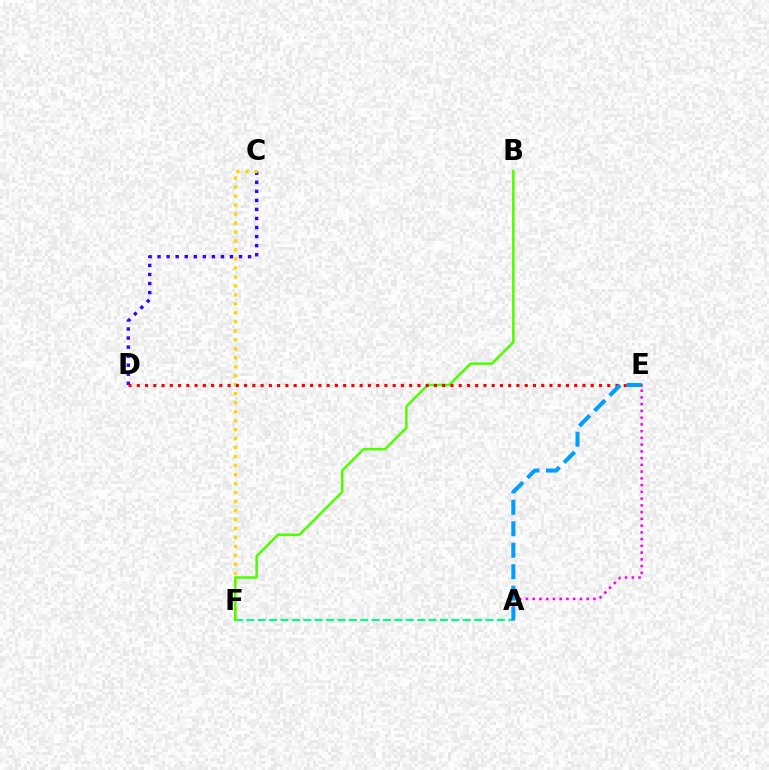{('A', 'F'): [{'color': '#00ff86', 'line_style': 'dashed', 'thickness': 1.55}], ('C', 'D'): [{'color': '#3700ff', 'line_style': 'dotted', 'thickness': 2.46}], ('C', 'F'): [{'color': '#ffd500', 'line_style': 'dotted', 'thickness': 2.44}], ('B', 'F'): [{'color': '#4fff00', 'line_style': 'solid', 'thickness': 1.82}], ('D', 'E'): [{'color': '#ff0000', 'line_style': 'dotted', 'thickness': 2.24}], ('A', 'E'): [{'color': '#ff00ed', 'line_style': 'dotted', 'thickness': 1.83}, {'color': '#009eff', 'line_style': 'dashed', 'thickness': 2.91}]}